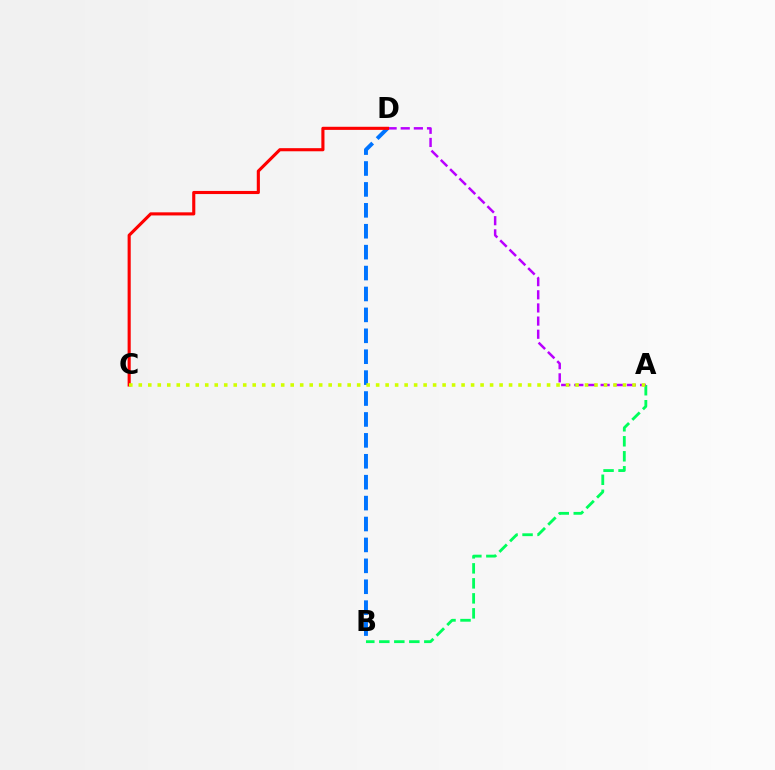{('B', 'D'): [{'color': '#0074ff', 'line_style': 'dashed', 'thickness': 2.84}], ('A', 'B'): [{'color': '#00ff5c', 'line_style': 'dashed', 'thickness': 2.04}], ('A', 'D'): [{'color': '#b900ff', 'line_style': 'dashed', 'thickness': 1.79}], ('C', 'D'): [{'color': '#ff0000', 'line_style': 'solid', 'thickness': 2.24}], ('A', 'C'): [{'color': '#d1ff00', 'line_style': 'dotted', 'thickness': 2.58}]}